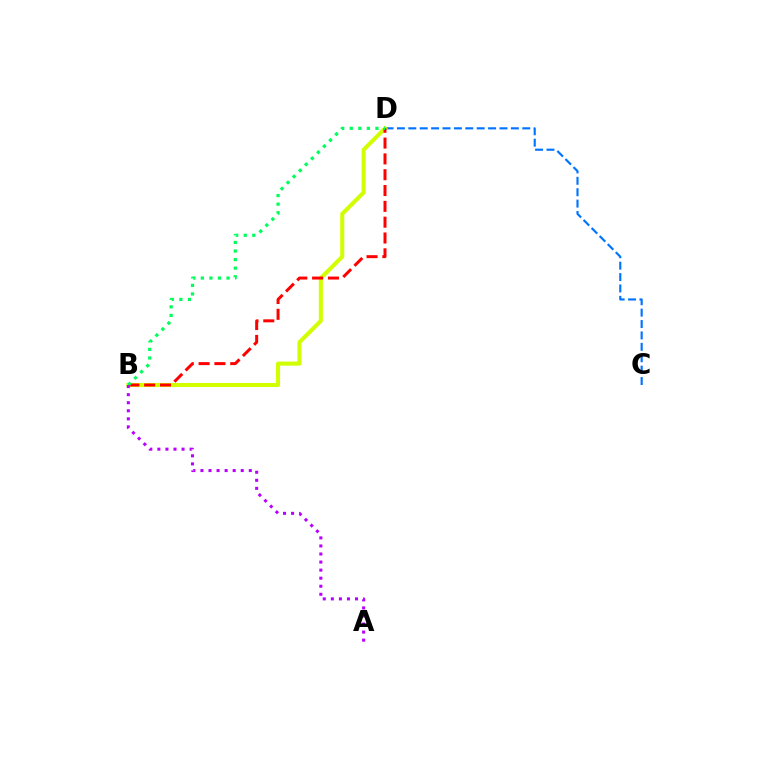{('C', 'D'): [{'color': '#0074ff', 'line_style': 'dashed', 'thickness': 1.55}], ('B', 'D'): [{'color': '#d1ff00', 'line_style': 'solid', 'thickness': 2.92}, {'color': '#ff0000', 'line_style': 'dashed', 'thickness': 2.15}, {'color': '#00ff5c', 'line_style': 'dotted', 'thickness': 2.33}], ('A', 'B'): [{'color': '#b900ff', 'line_style': 'dotted', 'thickness': 2.19}]}